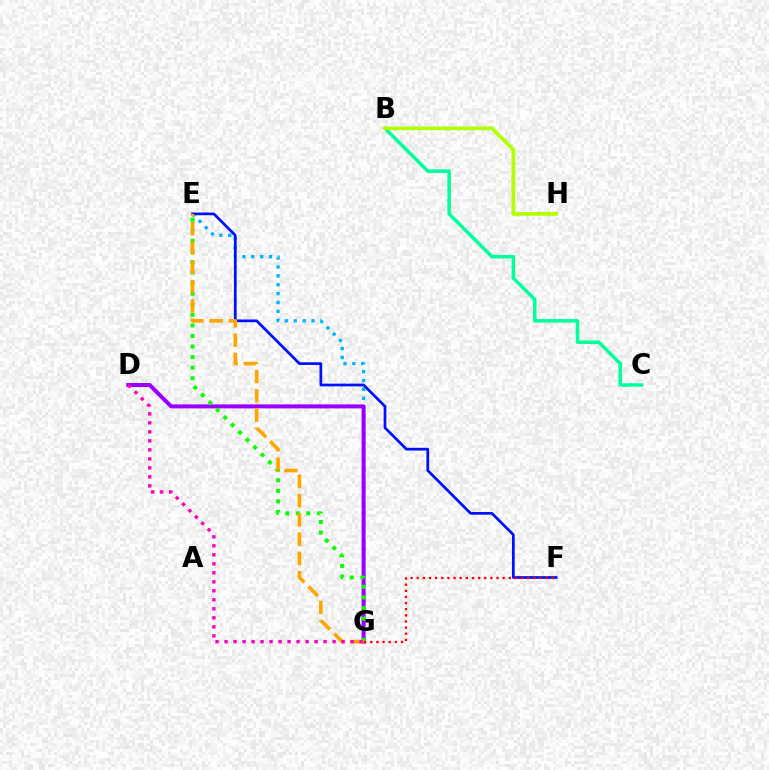{('B', 'C'): [{'color': '#00ff9d', 'line_style': 'solid', 'thickness': 2.53}], ('B', 'H'): [{'color': '#b3ff00', 'line_style': 'solid', 'thickness': 2.68}], ('E', 'G'): [{'color': '#00b5ff', 'line_style': 'dotted', 'thickness': 2.41}, {'color': '#08ff00', 'line_style': 'dotted', 'thickness': 2.87}, {'color': '#ffa500', 'line_style': 'dashed', 'thickness': 2.62}], ('E', 'F'): [{'color': '#0010ff', 'line_style': 'solid', 'thickness': 1.95}], ('D', 'G'): [{'color': '#9b00ff', 'line_style': 'solid', 'thickness': 2.9}, {'color': '#ff00bd', 'line_style': 'dotted', 'thickness': 2.45}], ('F', 'G'): [{'color': '#ff0000', 'line_style': 'dotted', 'thickness': 1.67}]}